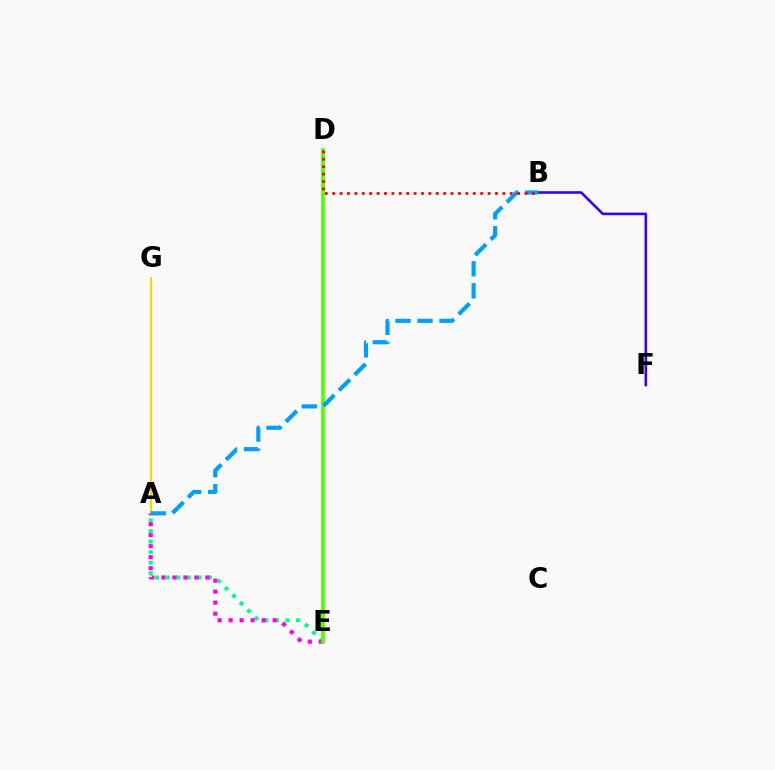{('A', 'E'): [{'color': '#00ff86', 'line_style': 'dotted', 'thickness': 2.87}, {'color': '#ff00ed', 'line_style': 'dotted', 'thickness': 2.99}], ('A', 'G'): [{'color': '#ffd500', 'line_style': 'solid', 'thickness': 1.52}], ('D', 'E'): [{'color': '#4fff00', 'line_style': 'solid', 'thickness': 2.66}], ('B', 'F'): [{'color': '#3700ff', 'line_style': 'solid', 'thickness': 1.88}], ('A', 'B'): [{'color': '#009eff', 'line_style': 'dashed', 'thickness': 2.99}], ('B', 'D'): [{'color': '#ff0000', 'line_style': 'dotted', 'thickness': 2.01}]}